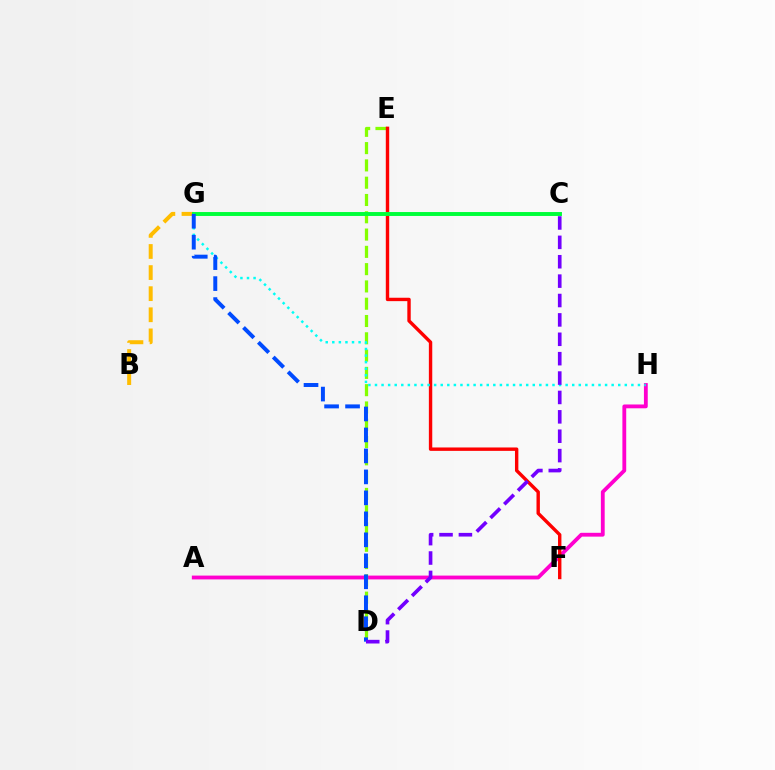{('B', 'G'): [{'color': '#ffbd00', 'line_style': 'dashed', 'thickness': 2.87}], ('A', 'H'): [{'color': '#ff00cf', 'line_style': 'solid', 'thickness': 2.75}], ('D', 'E'): [{'color': '#84ff00', 'line_style': 'dashed', 'thickness': 2.35}], ('E', 'F'): [{'color': '#ff0000', 'line_style': 'solid', 'thickness': 2.44}], ('C', 'G'): [{'color': '#00ff39', 'line_style': 'solid', 'thickness': 2.82}], ('G', 'H'): [{'color': '#00fff6', 'line_style': 'dotted', 'thickness': 1.79}], ('D', 'G'): [{'color': '#004bff', 'line_style': 'dashed', 'thickness': 2.85}], ('C', 'D'): [{'color': '#7200ff', 'line_style': 'dashed', 'thickness': 2.63}]}